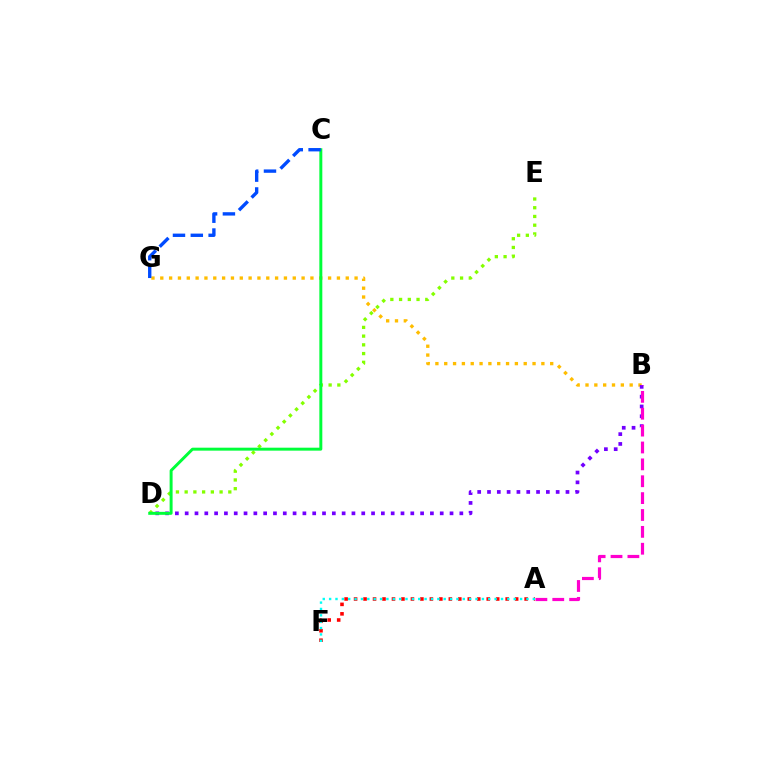{('A', 'F'): [{'color': '#ff0000', 'line_style': 'dotted', 'thickness': 2.57}, {'color': '#00fff6', 'line_style': 'dotted', 'thickness': 1.73}], ('B', 'G'): [{'color': '#ffbd00', 'line_style': 'dotted', 'thickness': 2.4}], ('D', 'E'): [{'color': '#84ff00', 'line_style': 'dotted', 'thickness': 2.37}], ('B', 'D'): [{'color': '#7200ff', 'line_style': 'dotted', 'thickness': 2.67}], ('C', 'D'): [{'color': '#00ff39', 'line_style': 'solid', 'thickness': 2.13}], ('C', 'G'): [{'color': '#004bff', 'line_style': 'dashed', 'thickness': 2.42}], ('A', 'B'): [{'color': '#ff00cf', 'line_style': 'dashed', 'thickness': 2.29}]}